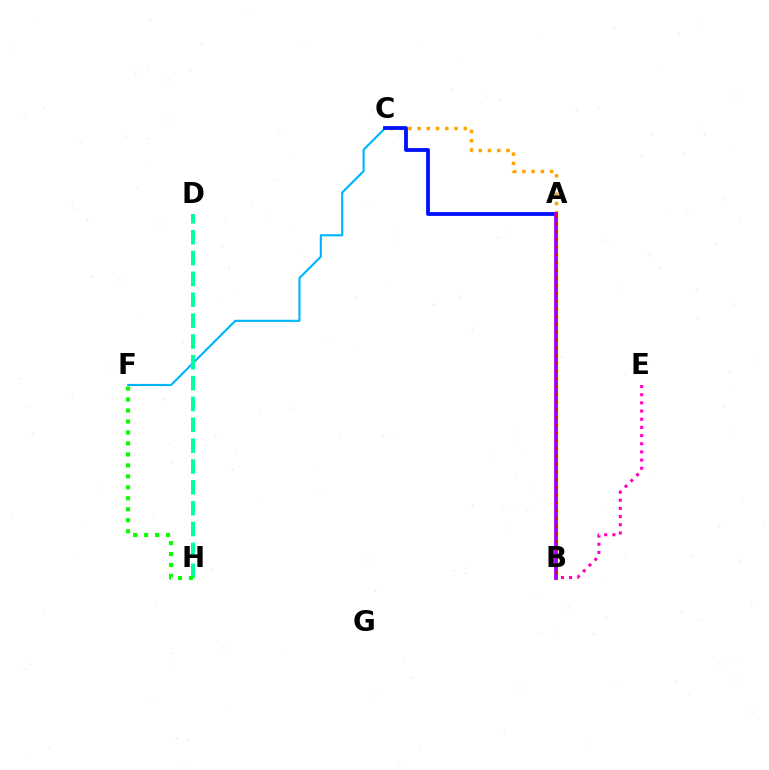{('A', 'C'): [{'color': '#ffa500', 'line_style': 'dotted', 'thickness': 2.51}, {'color': '#0010ff', 'line_style': 'solid', 'thickness': 2.73}], ('C', 'F'): [{'color': '#00b5ff', 'line_style': 'solid', 'thickness': 1.54}], ('D', 'H'): [{'color': '#00ff9d', 'line_style': 'dashed', 'thickness': 2.83}], ('B', 'E'): [{'color': '#ff00bd', 'line_style': 'dotted', 'thickness': 2.22}], ('F', 'H'): [{'color': '#08ff00', 'line_style': 'dotted', 'thickness': 2.98}], ('A', 'B'): [{'color': '#b3ff00', 'line_style': 'solid', 'thickness': 2.51}, {'color': '#9b00ff', 'line_style': 'solid', 'thickness': 2.72}, {'color': '#ff0000', 'line_style': 'dotted', 'thickness': 2.11}]}